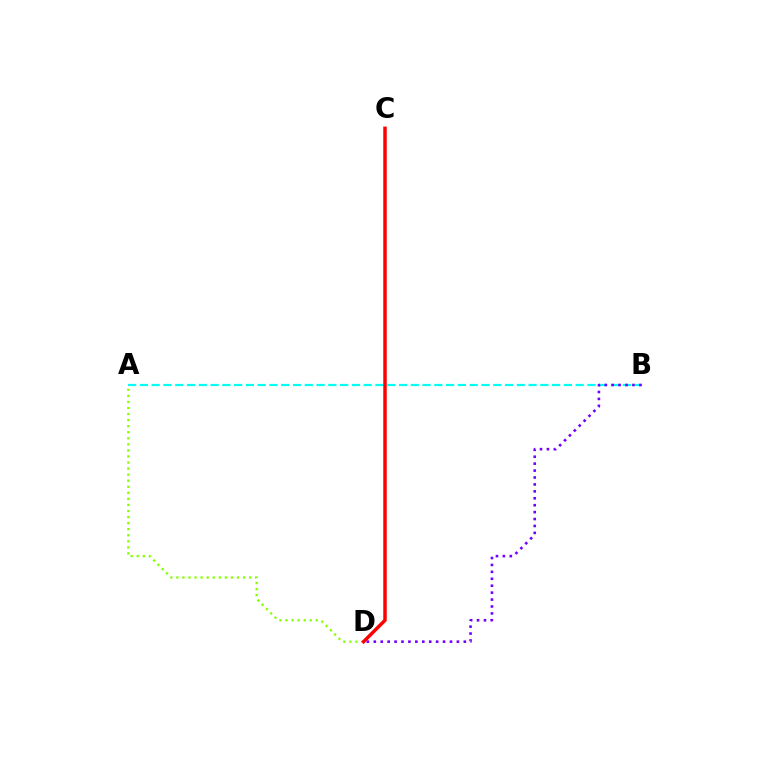{('A', 'B'): [{'color': '#00fff6', 'line_style': 'dashed', 'thickness': 1.6}], ('A', 'D'): [{'color': '#84ff00', 'line_style': 'dotted', 'thickness': 1.65}], ('C', 'D'): [{'color': '#ff0000', 'line_style': 'solid', 'thickness': 2.5}], ('B', 'D'): [{'color': '#7200ff', 'line_style': 'dotted', 'thickness': 1.88}]}